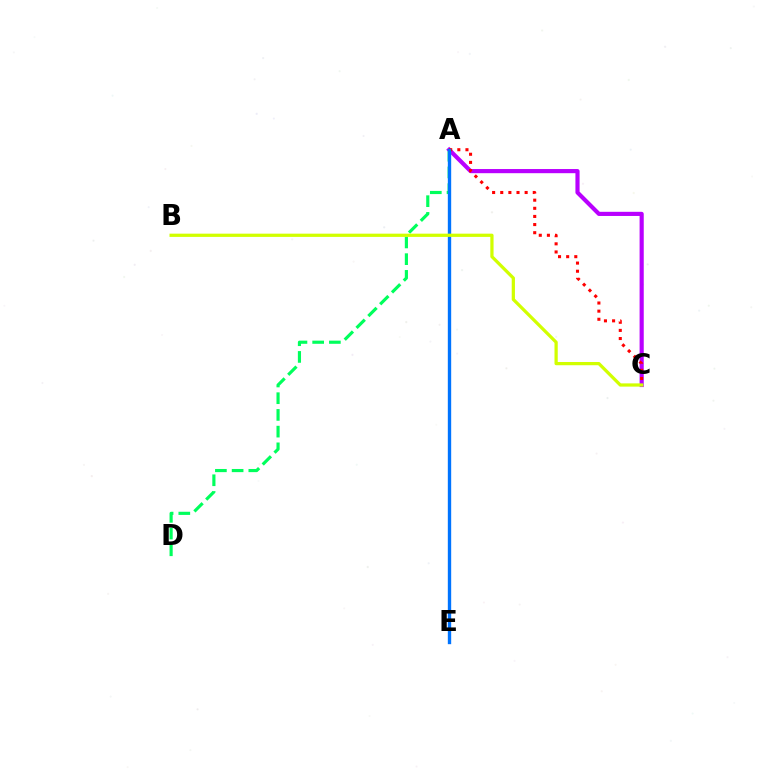{('A', 'D'): [{'color': '#00ff5c', 'line_style': 'dashed', 'thickness': 2.27}], ('A', 'C'): [{'color': '#b900ff', 'line_style': 'solid', 'thickness': 2.99}, {'color': '#ff0000', 'line_style': 'dotted', 'thickness': 2.21}], ('A', 'E'): [{'color': '#0074ff', 'line_style': 'solid', 'thickness': 2.42}], ('B', 'C'): [{'color': '#d1ff00', 'line_style': 'solid', 'thickness': 2.33}]}